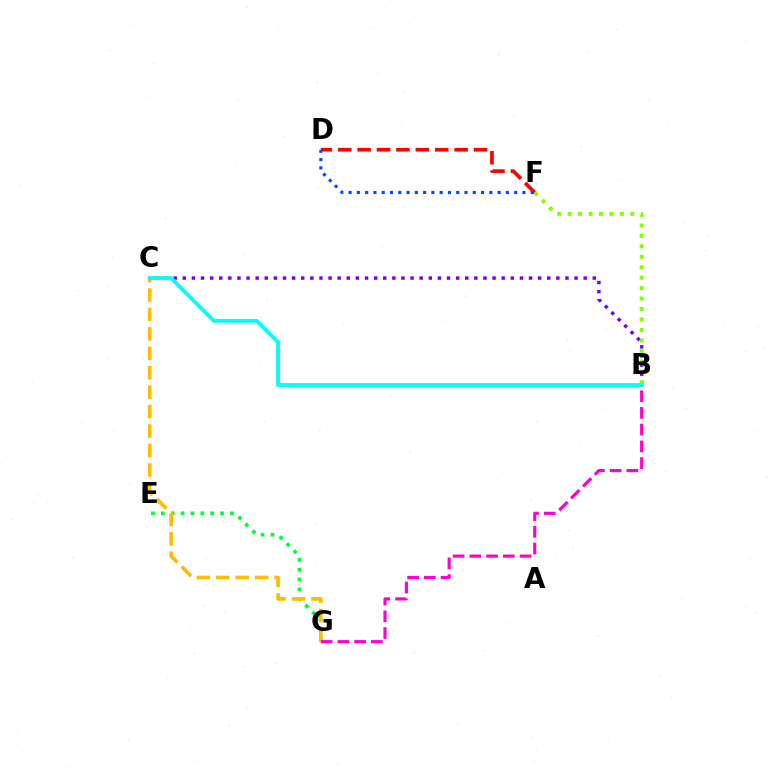{('E', 'G'): [{'color': '#00ff39', 'line_style': 'dotted', 'thickness': 2.68}], ('D', 'F'): [{'color': '#ff0000', 'line_style': 'dashed', 'thickness': 2.64}, {'color': '#004bff', 'line_style': 'dotted', 'thickness': 2.25}], ('B', 'C'): [{'color': '#7200ff', 'line_style': 'dotted', 'thickness': 2.48}, {'color': '#00fff6', 'line_style': 'solid', 'thickness': 2.76}], ('C', 'G'): [{'color': '#ffbd00', 'line_style': 'dashed', 'thickness': 2.64}], ('B', 'F'): [{'color': '#84ff00', 'line_style': 'dotted', 'thickness': 2.84}], ('B', 'G'): [{'color': '#ff00cf', 'line_style': 'dashed', 'thickness': 2.27}]}